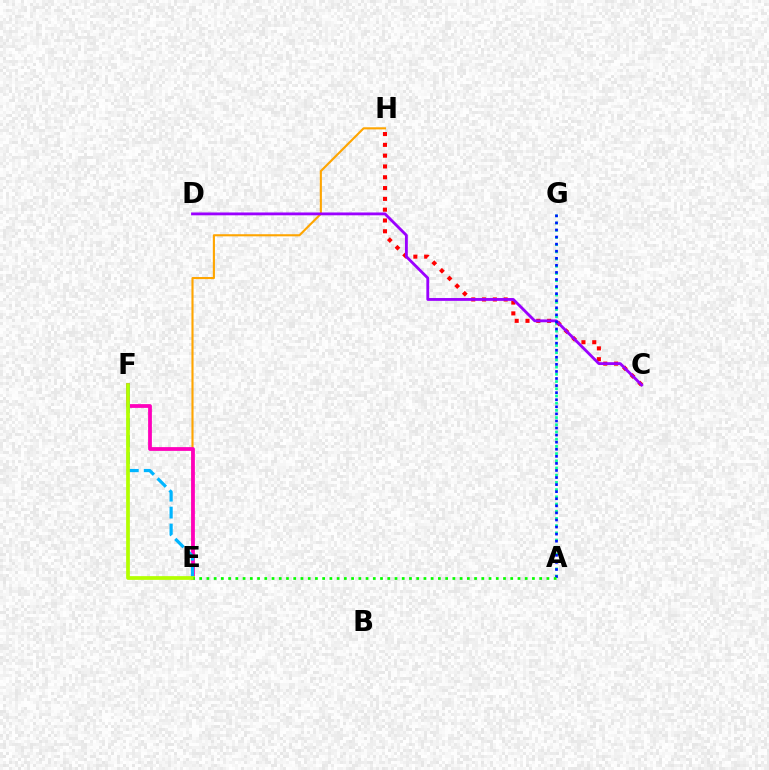{('E', 'H'): [{'color': '#ffa500', 'line_style': 'solid', 'thickness': 1.53}], ('A', 'G'): [{'color': '#00ff9d', 'line_style': 'dotted', 'thickness': 1.96}, {'color': '#0010ff', 'line_style': 'dotted', 'thickness': 1.92}], ('E', 'F'): [{'color': '#ff00bd', 'line_style': 'solid', 'thickness': 2.72}, {'color': '#00b5ff', 'line_style': 'dashed', 'thickness': 2.3}, {'color': '#b3ff00', 'line_style': 'solid', 'thickness': 2.68}], ('C', 'H'): [{'color': '#ff0000', 'line_style': 'dotted', 'thickness': 2.94}], ('C', 'D'): [{'color': '#9b00ff', 'line_style': 'solid', 'thickness': 2.04}], ('A', 'E'): [{'color': '#08ff00', 'line_style': 'dotted', 'thickness': 1.97}]}